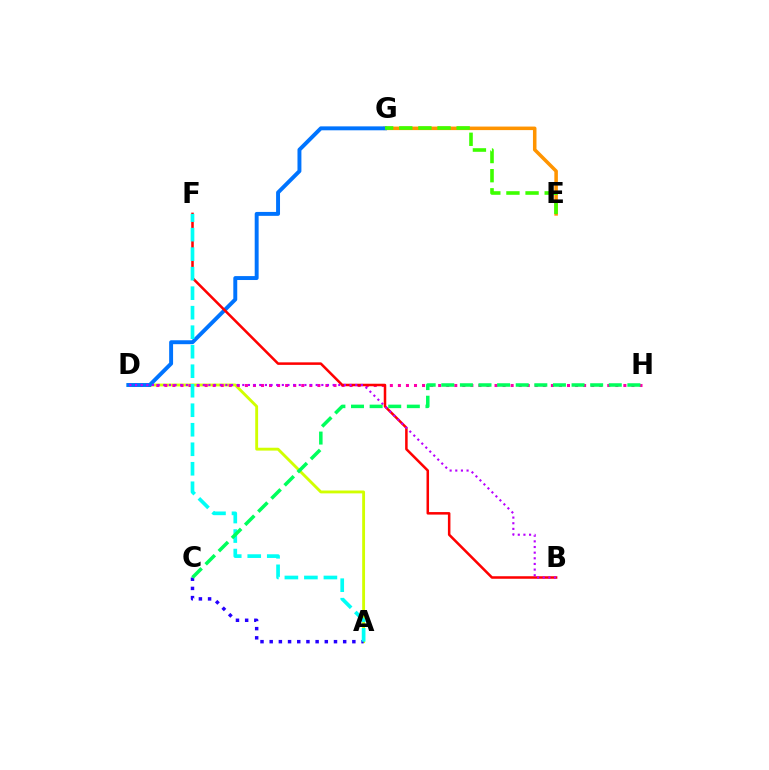{('E', 'G'): [{'color': '#ff9400', 'line_style': 'solid', 'thickness': 2.54}, {'color': '#3dff00', 'line_style': 'dashed', 'thickness': 2.6}], ('A', 'D'): [{'color': '#d1ff00', 'line_style': 'solid', 'thickness': 2.06}], ('D', 'H'): [{'color': '#ff00ac', 'line_style': 'dotted', 'thickness': 2.19}], ('D', 'G'): [{'color': '#0074ff', 'line_style': 'solid', 'thickness': 2.83}], ('B', 'F'): [{'color': '#ff0000', 'line_style': 'solid', 'thickness': 1.82}], ('B', 'D'): [{'color': '#b900ff', 'line_style': 'dotted', 'thickness': 1.53}], ('A', 'C'): [{'color': '#2500ff', 'line_style': 'dotted', 'thickness': 2.5}], ('A', 'F'): [{'color': '#00fff6', 'line_style': 'dashed', 'thickness': 2.65}], ('C', 'H'): [{'color': '#00ff5c', 'line_style': 'dashed', 'thickness': 2.53}]}